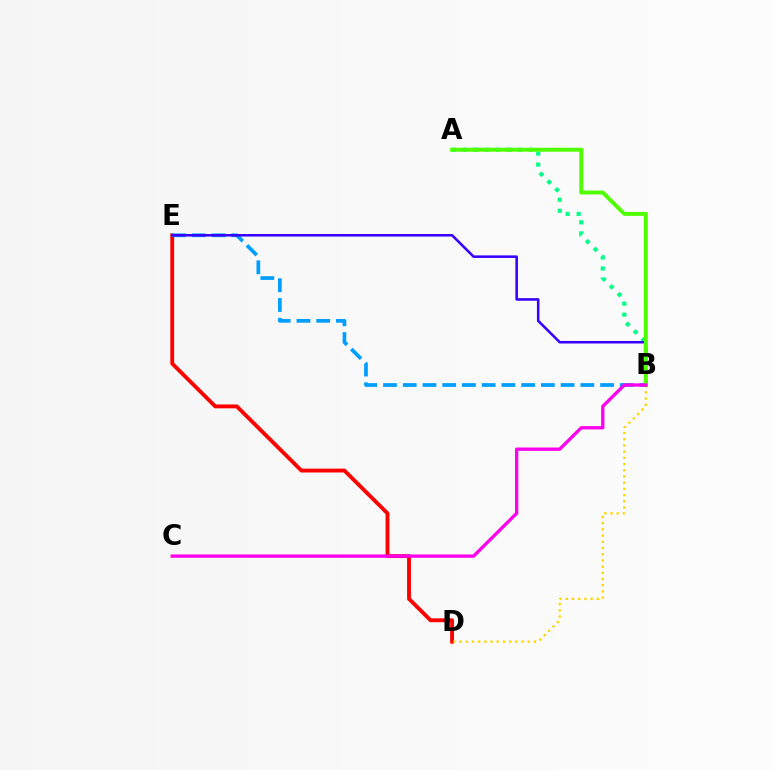{('D', 'E'): [{'color': '#ff0000', 'line_style': 'solid', 'thickness': 2.78}], ('A', 'B'): [{'color': '#00ff86', 'line_style': 'dotted', 'thickness': 3.0}, {'color': '#4fff00', 'line_style': 'solid', 'thickness': 2.84}], ('B', 'E'): [{'color': '#009eff', 'line_style': 'dashed', 'thickness': 2.68}, {'color': '#3700ff', 'line_style': 'solid', 'thickness': 1.84}], ('B', 'D'): [{'color': '#ffd500', 'line_style': 'dotted', 'thickness': 1.69}], ('B', 'C'): [{'color': '#ff00ed', 'line_style': 'solid', 'thickness': 2.39}]}